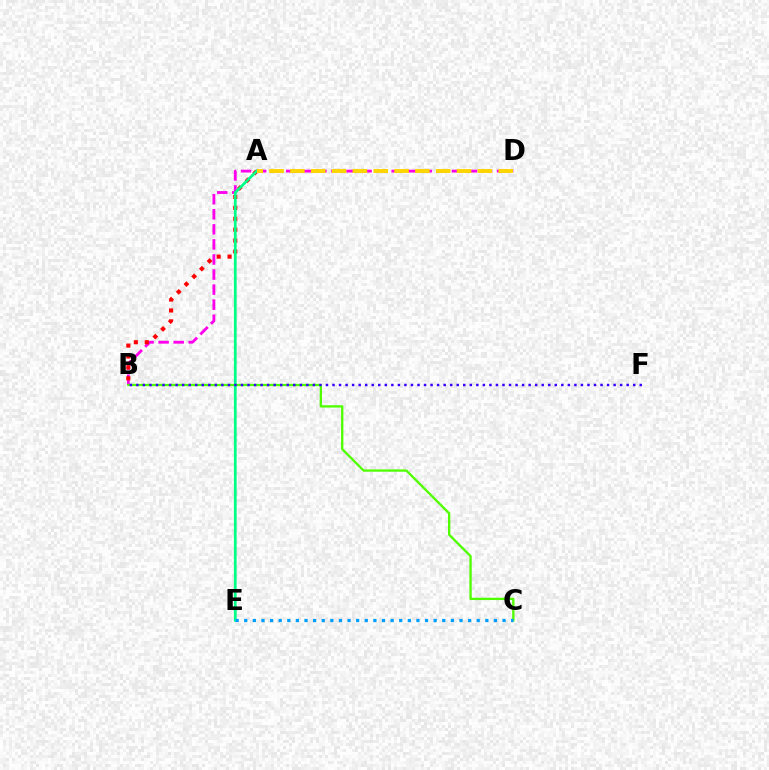{('B', 'D'): [{'color': '#ff00ed', 'line_style': 'dashed', 'thickness': 2.05}], ('B', 'C'): [{'color': '#4fff00', 'line_style': 'solid', 'thickness': 1.67}], ('A', 'B'): [{'color': '#ff0000', 'line_style': 'dotted', 'thickness': 2.96}], ('A', 'E'): [{'color': '#00ff86', 'line_style': 'solid', 'thickness': 1.99}], ('B', 'F'): [{'color': '#3700ff', 'line_style': 'dotted', 'thickness': 1.78}], ('A', 'D'): [{'color': '#ffd500', 'line_style': 'dashed', 'thickness': 2.83}], ('C', 'E'): [{'color': '#009eff', 'line_style': 'dotted', 'thickness': 2.34}]}